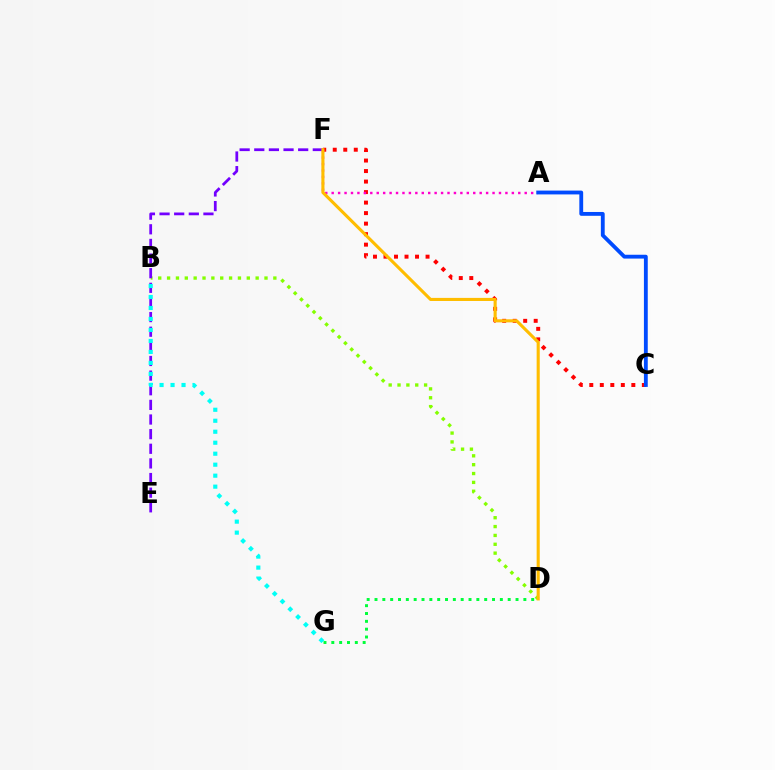{('C', 'F'): [{'color': '#ff0000', 'line_style': 'dotted', 'thickness': 2.86}], ('B', 'D'): [{'color': '#84ff00', 'line_style': 'dotted', 'thickness': 2.41}], ('D', 'G'): [{'color': '#00ff39', 'line_style': 'dotted', 'thickness': 2.13}], ('E', 'F'): [{'color': '#7200ff', 'line_style': 'dashed', 'thickness': 1.99}], ('A', 'F'): [{'color': '#ff00cf', 'line_style': 'dotted', 'thickness': 1.75}], ('B', 'G'): [{'color': '#00fff6', 'line_style': 'dotted', 'thickness': 2.98}], ('D', 'F'): [{'color': '#ffbd00', 'line_style': 'solid', 'thickness': 2.23}], ('A', 'C'): [{'color': '#004bff', 'line_style': 'solid', 'thickness': 2.76}]}